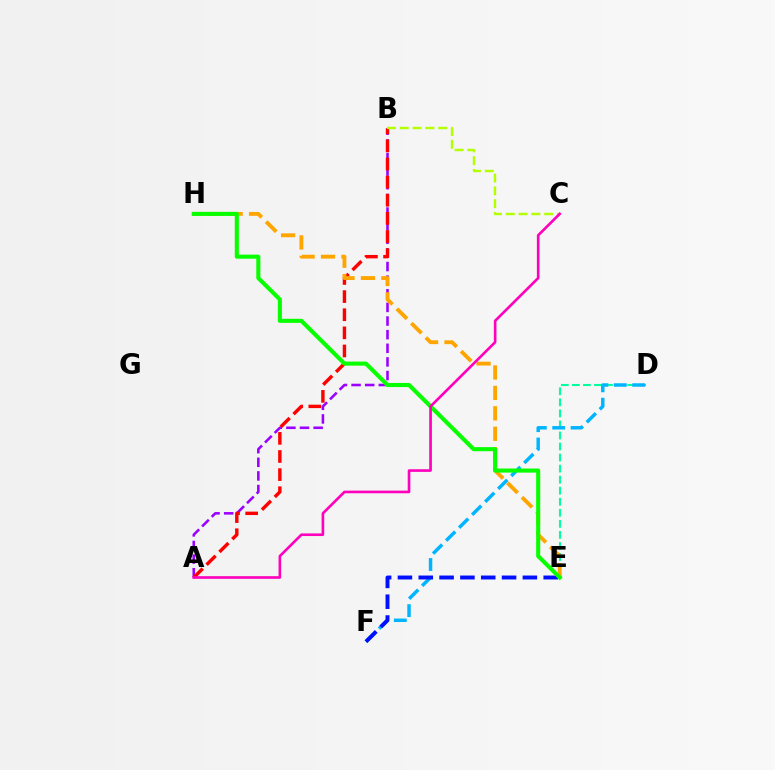{('D', 'E'): [{'color': '#00ff9d', 'line_style': 'dashed', 'thickness': 1.5}], ('A', 'B'): [{'color': '#9b00ff', 'line_style': 'dashed', 'thickness': 1.85}, {'color': '#ff0000', 'line_style': 'dashed', 'thickness': 2.46}], ('D', 'F'): [{'color': '#00b5ff', 'line_style': 'dashed', 'thickness': 2.49}], ('E', 'F'): [{'color': '#0010ff', 'line_style': 'dashed', 'thickness': 2.83}], ('E', 'H'): [{'color': '#ffa500', 'line_style': 'dashed', 'thickness': 2.78}, {'color': '#08ff00', 'line_style': 'solid', 'thickness': 2.94}], ('B', 'C'): [{'color': '#b3ff00', 'line_style': 'dashed', 'thickness': 1.74}], ('A', 'C'): [{'color': '#ff00bd', 'line_style': 'solid', 'thickness': 1.9}]}